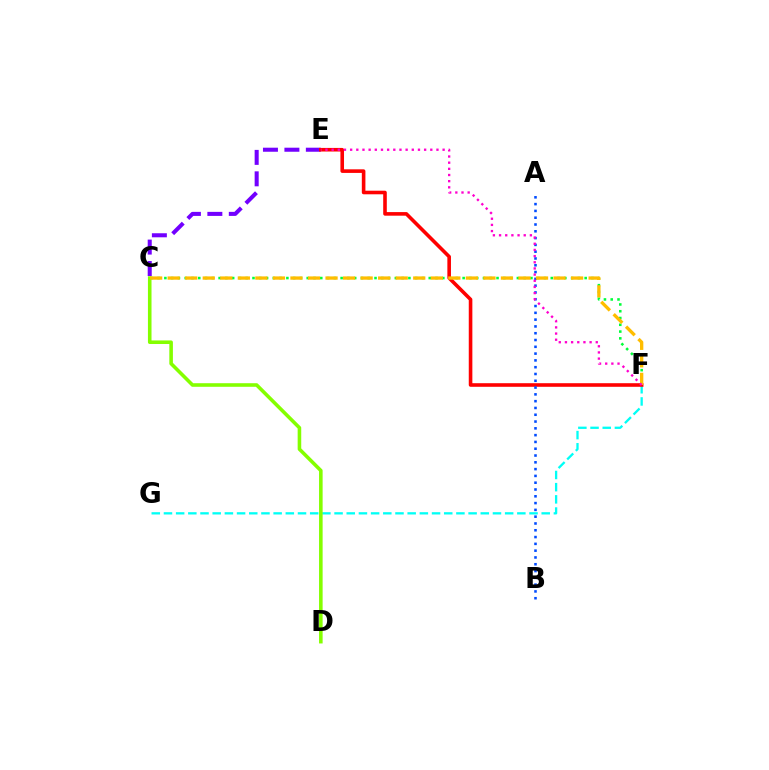{('F', 'G'): [{'color': '#00fff6', 'line_style': 'dashed', 'thickness': 1.66}], ('C', 'D'): [{'color': '#84ff00', 'line_style': 'solid', 'thickness': 2.58}], ('C', 'E'): [{'color': '#7200ff', 'line_style': 'dashed', 'thickness': 2.91}], ('C', 'F'): [{'color': '#00ff39', 'line_style': 'dotted', 'thickness': 1.84}, {'color': '#ffbd00', 'line_style': 'dashed', 'thickness': 2.38}], ('E', 'F'): [{'color': '#ff0000', 'line_style': 'solid', 'thickness': 2.59}, {'color': '#ff00cf', 'line_style': 'dotted', 'thickness': 1.68}], ('A', 'B'): [{'color': '#004bff', 'line_style': 'dotted', 'thickness': 1.85}]}